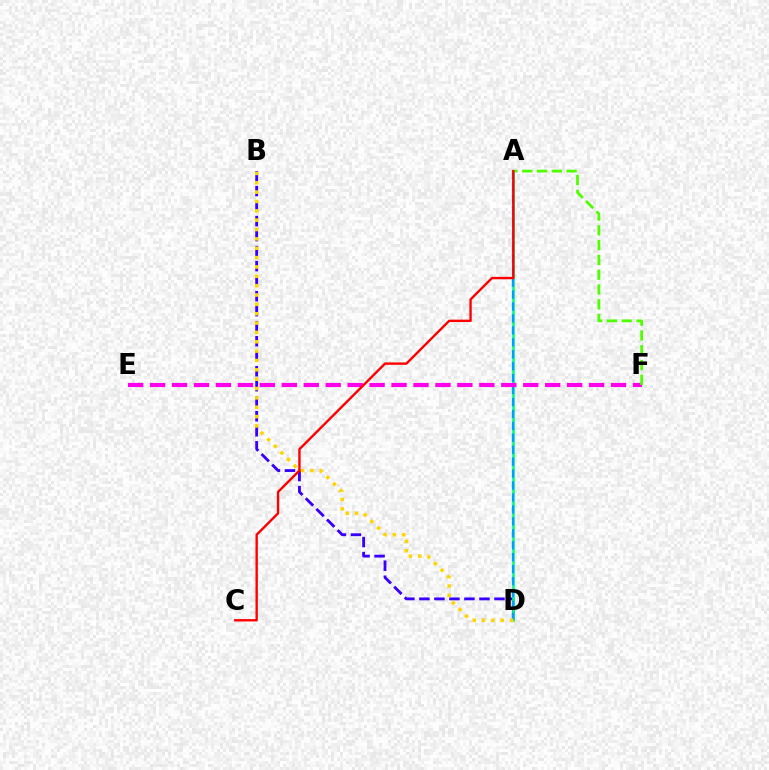{('B', 'D'): [{'color': '#3700ff', 'line_style': 'dashed', 'thickness': 2.04}, {'color': '#ffd500', 'line_style': 'dotted', 'thickness': 2.54}], ('A', 'D'): [{'color': '#00ff86', 'line_style': 'solid', 'thickness': 1.9}, {'color': '#009eff', 'line_style': 'dashed', 'thickness': 1.62}], ('E', 'F'): [{'color': '#ff00ed', 'line_style': 'dashed', 'thickness': 2.98}], ('A', 'F'): [{'color': '#4fff00', 'line_style': 'dashed', 'thickness': 2.01}], ('A', 'C'): [{'color': '#ff0000', 'line_style': 'solid', 'thickness': 1.71}]}